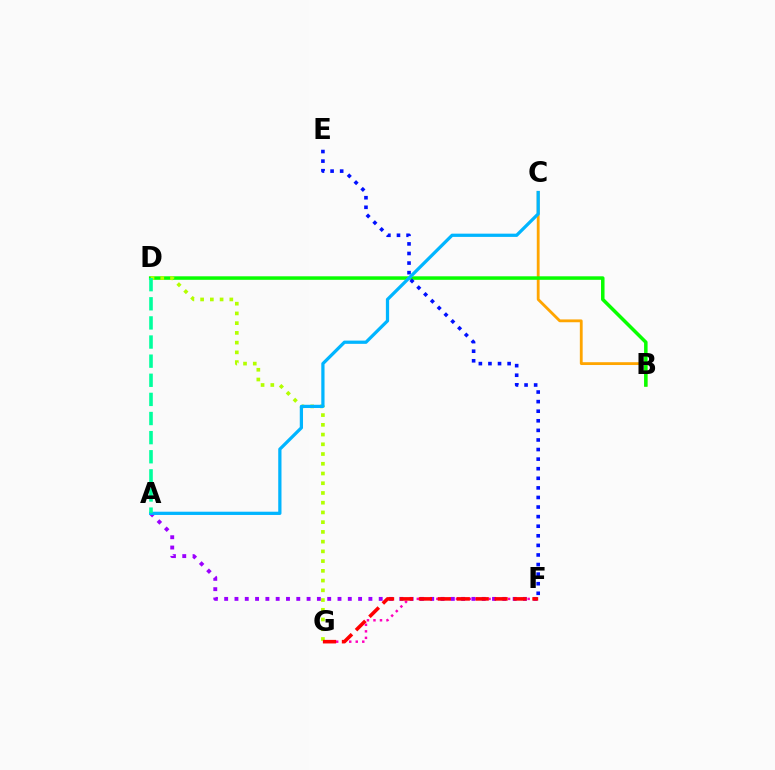{('B', 'C'): [{'color': '#ffa500', 'line_style': 'solid', 'thickness': 2.03}], ('B', 'D'): [{'color': '#08ff00', 'line_style': 'solid', 'thickness': 2.52}], ('D', 'G'): [{'color': '#b3ff00', 'line_style': 'dotted', 'thickness': 2.64}], ('E', 'F'): [{'color': '#0010ff', 'line_style': 'dotted', 'thickness': 2.6}], ('F', 'G'): [{'color': '#ff00bd', 'line_style': 'dotted', 'thickness': 1.77}, {'color': '#ff0000', 'line_style': 'dashed', 'thickness': 2.57}], ('A', 'F'): [{'color': '#9b00ff', 'line_style': 'dotted', 'thickness': 2.8}], ('A', 'C'): [{'color': '#00b5ff', 'line_style': 'solid', 'thickness': 2.34}], ('A', 'D'): [{'color': '#00ff9d', 'line_style': 'dashed', 'thickness': 2.6}]}